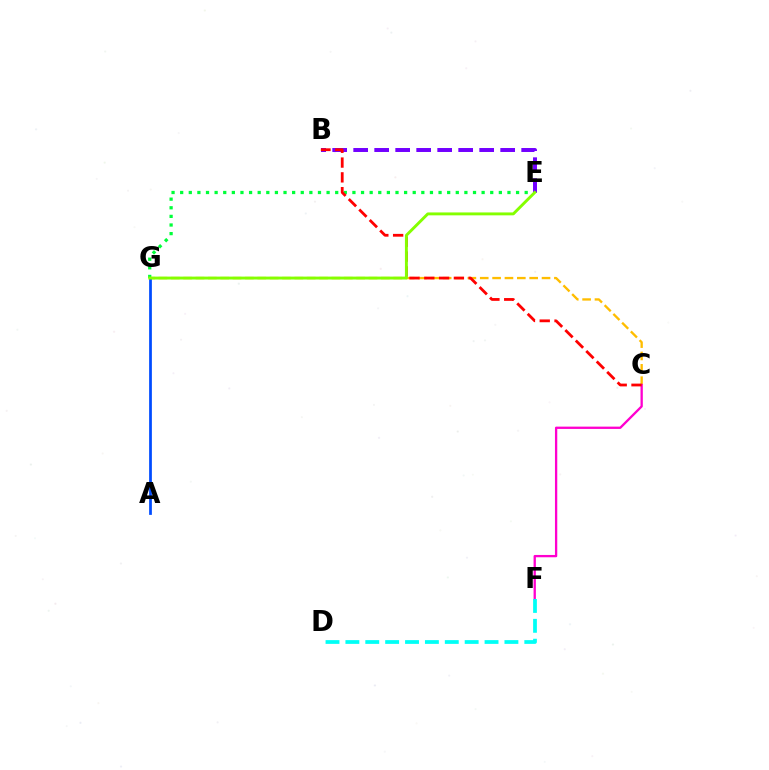{('C', 'G'): [{'color': '#ffbd00', 'line_style': 'dashed', 'thickness': 1.68}], ('E', 'G'): [{'color': '#00ff39', 'line_style': 'dotted', 'thickness': 2.34}, {'color': '#84ff00', 'line_style': 'solid', 'thickness': 2.09}], ('B', 'E'): [{'color': '#7200ff', 'line_style': 'dashed', 'thickness': 2.85}], ('C', 'F'): [{'color': '#ff00cf', 'line_style': 'solid', 'thickness': 1.66}], ('B', 'C'): [{'color': '#ff0000', 'line_style': 'dashed', 'thickness': 2.01}], ('A', 'G'): [{'color': '#004bff', 'line_style': 'solid', 'thickness': 1.98}], ('D', 'F'): [{'color': '#00fff6', 'line_style': 'dashed', 'thickness': 2.7}]}